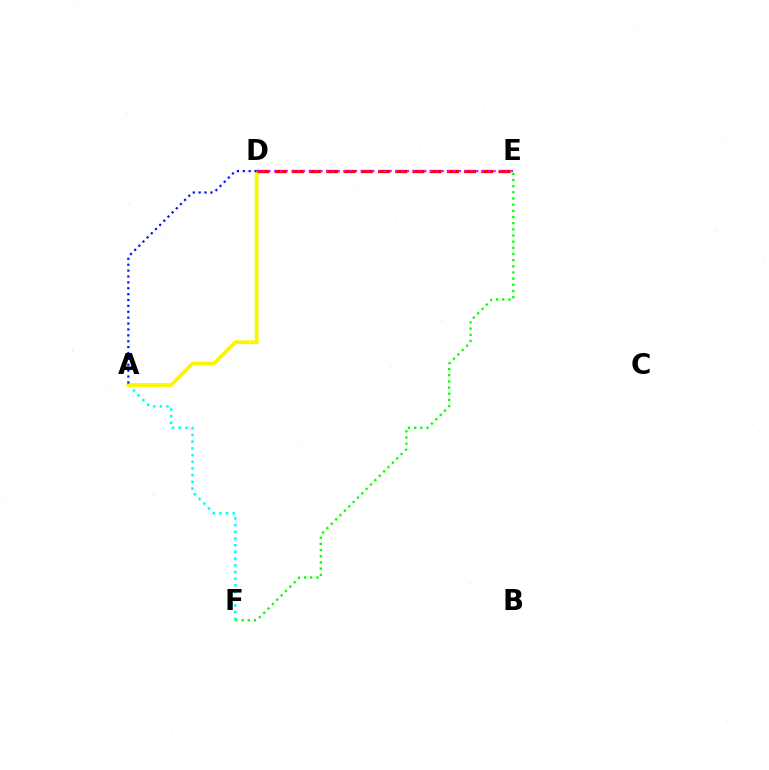{('E', 'F'): [{'color': '#08ff00', 'line_style': 'dotted', 'thickness': 1.68}], ('A', 'F'): [{'color': '#00fff6', 'line_style': 'dotted', 'thickness': 1.82}], ('A', 'D'): [{'color': '#fcf500', 'line_style': 'solid', 'thickness': 2.74}, {'color': '#0010ff', 'line_style': 'dotted', 'thickness': 1.6}], ('D', 'E'): [{'color': '#ff0000', 'line_style': 'dashed', 'thickness': 2.34}, {'color': '#ee00ff', 'line_style': 'dotted', 'thickness': 1.57}]}